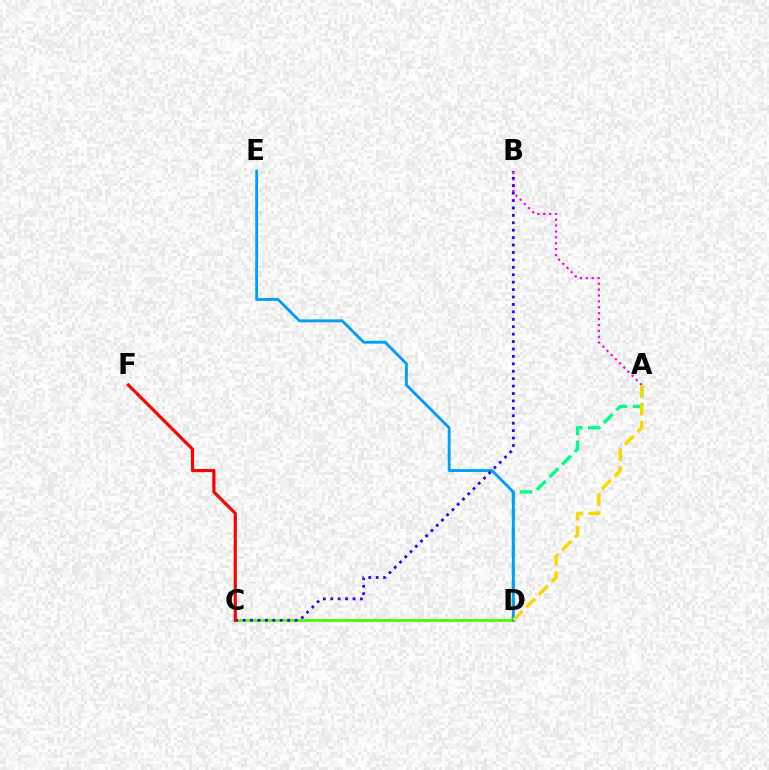{('A', 'D'): [{'color': '#00ff86', 'line_style': 'dashed', 'thickness': 2.43}, {'color': '#ffd500', 'line_style': 'dashed', 'thickness': 2.45}], ('A', 'B'): [{'color': '#ff00ed', 'line_style': 'dotted', 'thickness': 1.6}], ('C', 'D'): [{'color': '#4fff00', 'line_style': 'solid', 'thickness': 2.05}], ('D', 'E'): [{'color': '#009eff', 'line_style': 'solid', 'thickness': 2.08}], ('B', 'C'): [{'color': '#3700ff', 'line_style': 'dotted', 'thickness': 2.02}], ('C', 'F'): [{'color': '#ff0000', 'line_style': 'solid', 'thickness': 2.29}]}